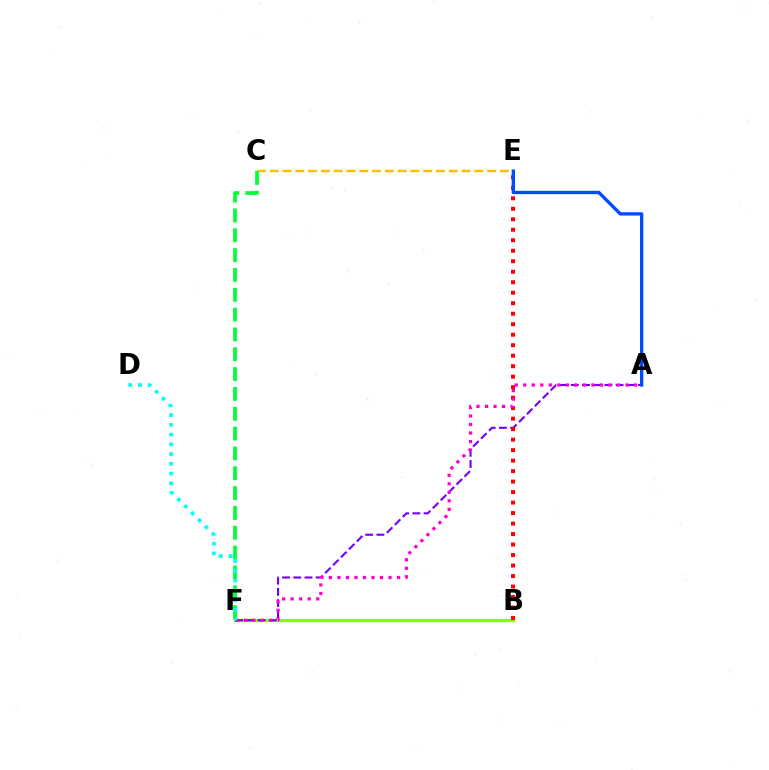{('C', 'E'): [{'color': '#ffbd00', 'line_style': 'dashed', 'thickness': 1.74}], ('B', 'F'): [{'color': '#84ff00', 'line_style': 'solid', 'thickness': 2.39}], ('A', 'F'): [{'color': '#7200ff', 'line_style': 'dashed', 'thickness': 1.52}, {'color': '#ff00cf', 'line_style': 'dotted', 'thickness': 2.31}], ('B', 'E'): [{'color': '#ff0000', 'line_style': 'dotted', 'thickness': 2.85}], ('C', 'F'): [{'color': '#00ff39', 'line_style': 'dashed', 'thickness': 2.69}], ('A', 'E'): [{'color': '#004bff', 'line_style': 'solid', 'thickness': 2.4}], ('D', 'F'): [{'color': '#00fff6', 'line_style': 'dotted', 'thickness': 2.65}]}